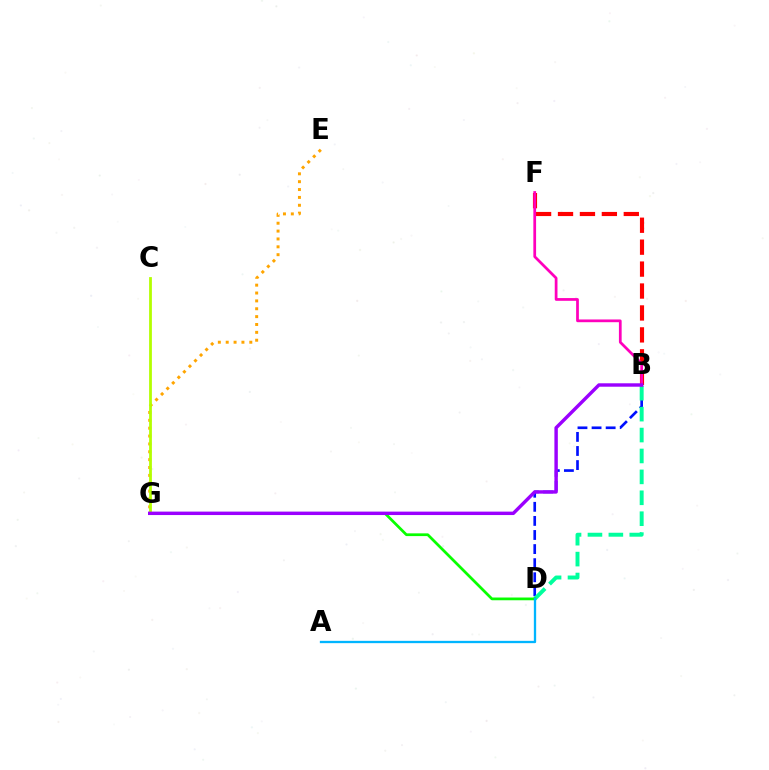{('B', 'D'): [{'color': '#0010ff', 'line_style': 'dashed', 'thickness': 1.91}, {'color': '#00ff9d', 'line_style': 'dashed', 'thickness': 2.84}], ('E', 'G'): [{'color': '#ffa500', 'line_style': 'dotted', 'thickness': 2.14}], ('B', 'F'): [{'color': '#ff0000', 'line_style': 'dashed', 'thickness': 2.98}, {'color': '#ff00bd', 'line_style': 'solid', 'thickness': 1.97}], ('D', 'G'): [{'color': '#08ff00', 'line_style': 'solid', 'thickness': 1.98}], ('A', 'D'): [{'color': '#00b5ff', 'line_style': 'solid', 'thickness': 1.67}], ('C', 'G'): [{'color': '#b3ff00', 'line_style': 'solid', 'thickness': 1.99}], ('B', 'G'): [{'color': '#9b00ff', 'line_style': 'solid', 'thickness': 2.47}]}